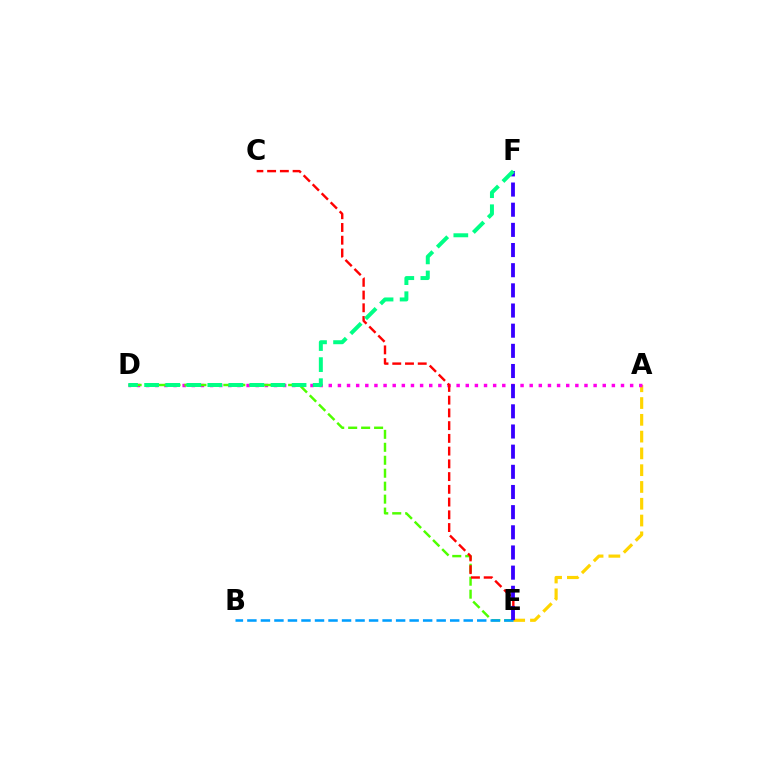{('A', 'E'): [{'color': '#ffd500', 'line_style': 'dashed', 'thickness': 2.28}], ('A', 'D'): [{'color': '#ff00ed', 'line_style': 'dotted', 'thickness': 2.48}], ('D', 'E'): [{'color': '#4fff00', 'line_style': 'dashed', 'thickness': 1.76}], ('C', 'E'): [{'color': '#ff0000', 'line_style': 'dashed', 'thickness': 1.73}], ('B', 'E'): [{'color': '#009eff', 'line_style': 'dashed', 'thickness': 1.84}], ('E', 'F'): [{'color': '#3700ff', 'line_style': 'dashed', 'thickness': 2.74}], ('D', 'F'): [{'color': '#00ff86', 'line_style': 'dashed', 'thickness': 2.86}]}